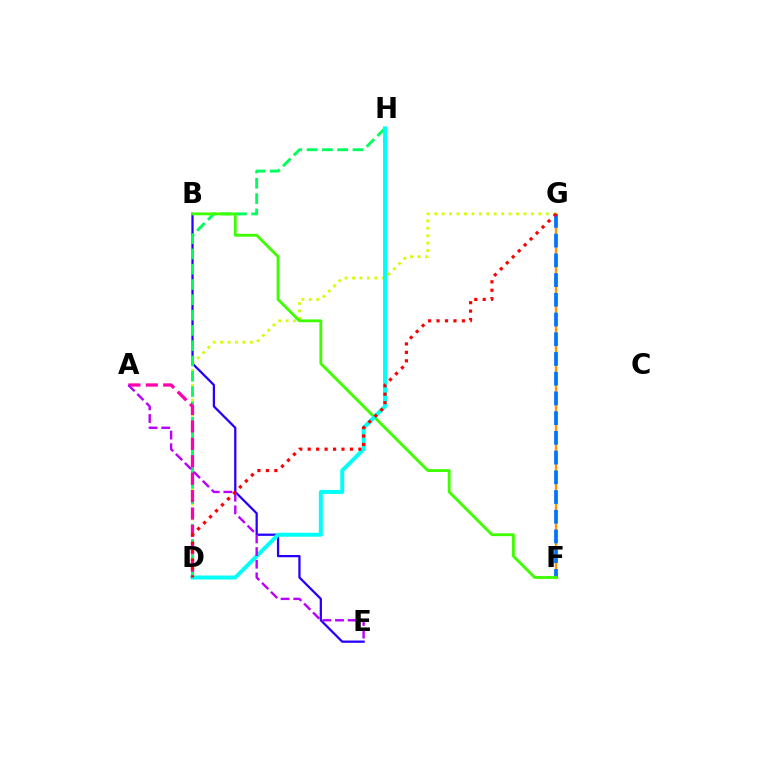{('B', 'E'): [{'color': '#2500ff', 'line_style': 'solid', 'thickness': 1.63}], ('D', 'G'): [{'color': '#d1ff00', 'line_style': 'dotted', 'thickness': 2.02}, {'color': '#ff0000', 'line_style': 'dotted', 'thickness': 2.29}], ('D', 'H'): [{'color': '#00ff5c', 'line_style': 'dashed', 'thickness': 2.08}, {'color': '#00fff6', 'line_style': 'solid', 'thickness': 2.84}], ('F', 'G'): [{'color': '#ff9400', 'line_style': 'solid', 'thickness': 1.7}, {'color': '#0074ff', 'line_style': 'dashed', 'thickness': 2.68}], ('A', 'D'): [{'color': '#ff00ac', 'line_style': 'dashed', 'thickness': 2.36}], ('B', 'F'): [{'color': '#3dff00', 'line_style': 'solid', 'thickness': 2.05}], ('A', 'E'): [{'color': '#b900ff', 'line_style': 'dashed', 'thickness': 1.72}]}